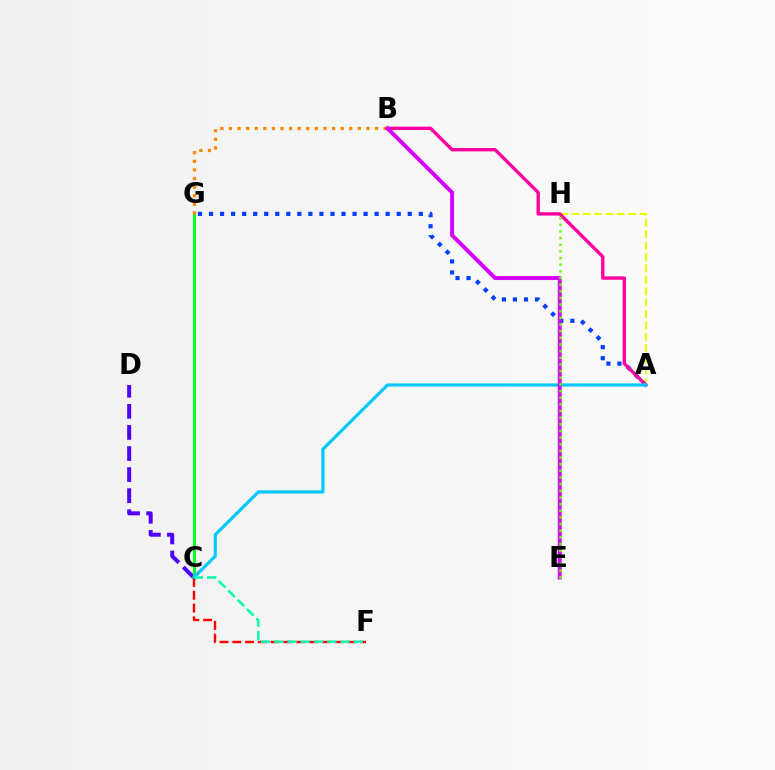{('A', 'G'): [{'color': '#003fff', 'line_style': 'dotted', 'thickness': 3.0}], ('C', 'D'): [{'color': '#4f00ff', 'line_style': 'dashed', 'thickness': 2.86}], ('A', 'H'): [{'color': '#eeff00', 'line_style': 'dashed', 'thickness': 1.55}], ('A', 'B'): [{'color': '#ff00a0', 'line_style': 'solid', 'thickness': 2.43}], ('C', 'G'): [{'color': '#00ff27', 'line_style': 'solid', 'thickness': 2.16}], ('A', 'C'): [{'color': '#00c7ff', 'line_style': 'solid', 'thickness': 2.27}], ('B', 'G'): [{'color': '#ff8800', 'line_style': 'dotted', 'thickness': 2.34}], ('C', 'F'): [{'color': '#ff0000', 'line_style': 'dashed', 'thickness': 1.74}, {'color': '#00ffaf', 'line_style': 'dashed', 'thickness': 1.8}], ('B', 'E'): [{'color': '#d600ff', 'line_style': 'solid', 'thickness': 2.85}], ('E', 'H'): [{'color': '#66ff00', 'line_style': 'dotted', 'thickness': 1.81}]}